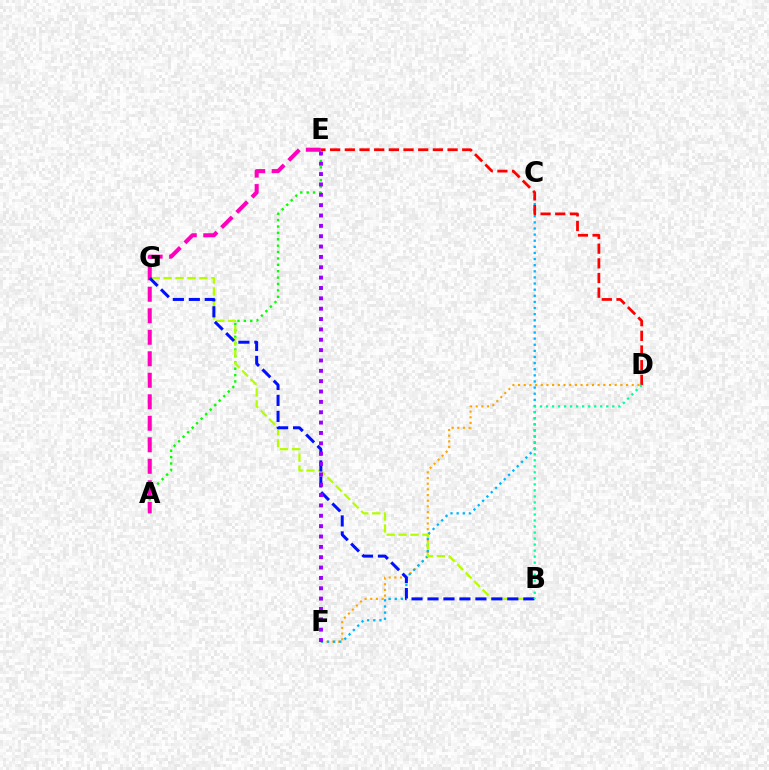{('D', 'F'): [{'color': '#ffa500', 'line_style': 'dotted', 'thickness': 1.54}], ('C', 'F'): [{'color': '#00b5ff', 'line_style': 'dotted', 'thickness': 1.66}], ('A', 'E'): [{'color': '#08ff00', 'line_style': 'dotted', 'thickness': 1.74}, {'color': '#ff00bd', 'line_style': 'dashed', 'thickness': 2.92}], ('B', 'G'): [{'color': '#b3ff00', 'line_style': 'dashed', 'thickness': 1.62}, {'color': '#0010ff', 'line_style': 'dashed', 'thickness': 2.17}], ('E', 'F'): [{'color': '#9b00ff', 'line_style': 'dotted', 'thickness': 2.81}], ('D', 'E'): [{'color': '#ff0000', 'line_style': 'dashed', 'thickness': 1.99}], ('B', 'D'): [{'color': '#00ff9d', 'line_style': 'dotted', 'thickness': 1.64}]}